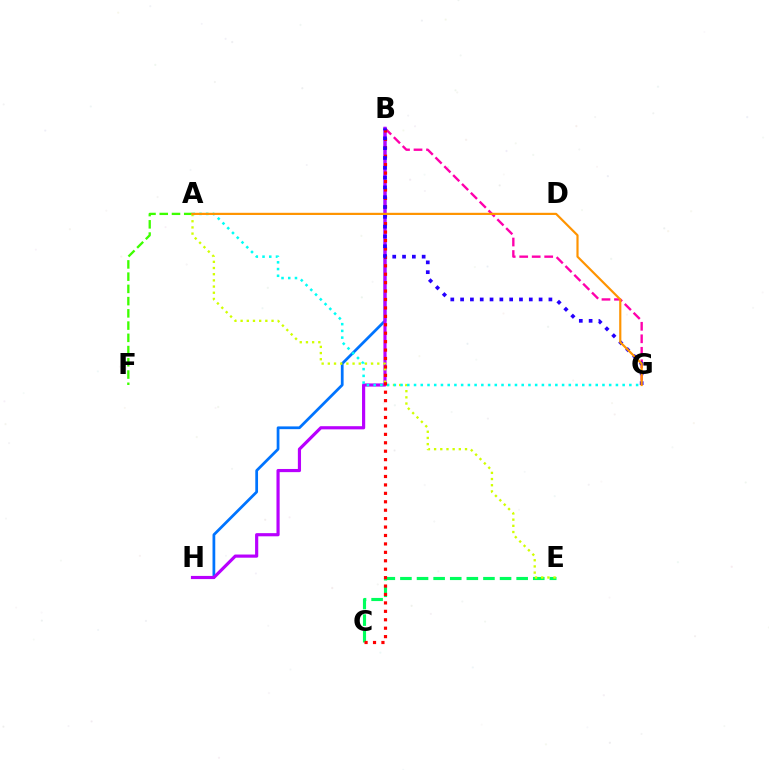{('C', 'E'): [{'color': '#00ff5c', 'line_style': 'dashed', 'thickness': 2.26}], ('B', 'G'): [{'color': '#ff00ac', 'line_style': 'dashed', 'thickness': 1.7}, {'color': '#2500ff', 'line_style': 'dotted', 'thickness': 2.67}], ('B', 'H'): [{'color': '#0074ff', 'line_style': 'solid', 'thickness': 1.98}, {'color': '#b900ff', 'line_style': 'solid', 'thickness': 2.28}], ('A', 'F'): [{'color': '#3dff00', 'line_style': 'dashed', 'thickness': 1.66}], ('A', 'E'): [{'color': '#d1ff00', 'line_style': 'dotted', 'thickness': 1.68}], ('A', 'G'): [{'color': '#00fff6', 'line_style': 'dotted', 'thickness': 1.83}, {'color': '#ff9400', 'line_style': 'solid', 'thickness': 1.57}], ('B', 'C'): [{'color': '#ff0000', 'line_style': 'dotted', 'thickness': 2.29}]}